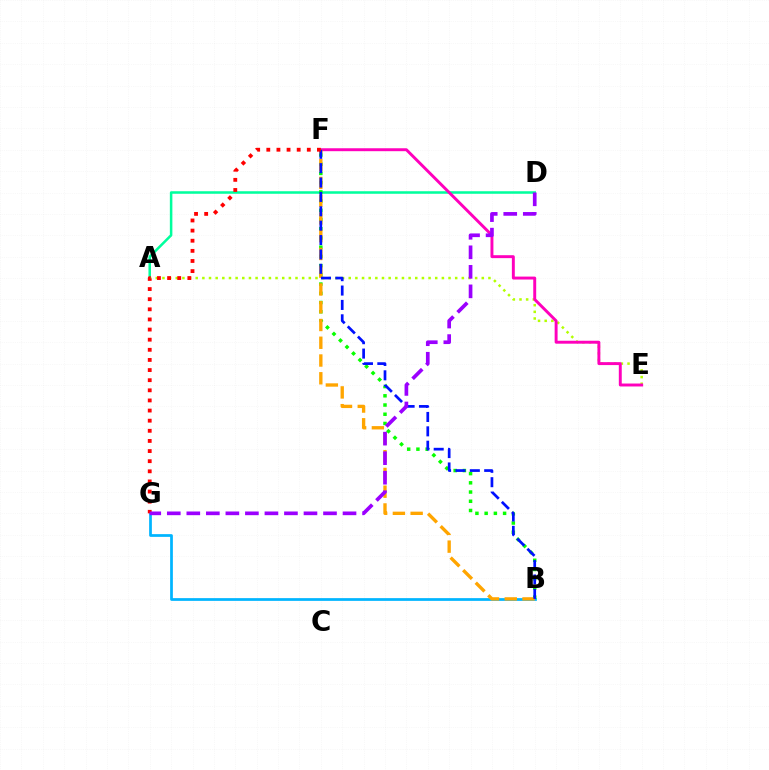{('A', 'E'): [{'color': '#b3ff00', 'line_style': 'dotted', 'thickness': 1.81}], ('A', 'D'): [{'color': '#00ff9d', 'line_style': 'solid', 'thickness': 1.82}], ('B', 'G'): [{'color': '#00b5ff', 'line_style': 'solid', 'thickness': 1.97}], ('E', 'F'): [{'color': '#ff00bd', 'line_style': 'solid', 'thickness': 2.11}], ('B', 'F'): [{'color': '#08ff00', 'line_style': 'dotted', 'thickness': 2.51}, {'color': '#ffa500', 'line_style': 'dashed', 'thickness': 2.41}, {'color': '#0010ff', 'line_style': 'dashed', 'thickness': 1.95}], ('F', 'G'): [{'color': '#ff0000', 'line_style': 'dotted', 'thickness': 2.75}], ('D', 'G'): [{'color': '#9b00ff', 'line_style': 'dashed', 'thickness': 2.65}]}